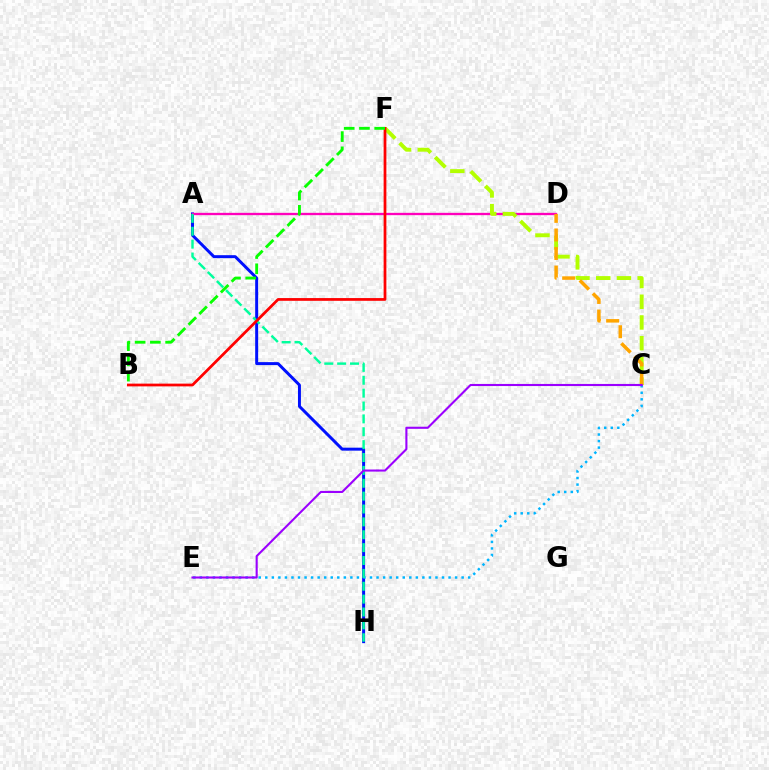{('A', 'H'): [{'color': '#0010ff', 'line_style': 'solid', 'thickness': 2.14}, {'color': '#00ff9d', 'line_style': 'dashed', 'thickness': 1.75}], ('A', 'D'): [{'color': '#ff00bd', 'line_style': 'solid', 'thickness': 1.67}], ('C', 'F'): [{'color': '#b3ff00', 'line_style': 'dashed', 'thickness': 2.81}], ('C', 'D'): [{'color': '#ffa500', 'line_style': 'dashed', 'thickness': 2.52}], ('C', 'E'): [{'color': '#00b5ff', 'line_style': 'dotted', 'thickness': 1.78}, {'color': '#9b00ff', 'line_style': 'solid', 'thickness': 1.52}], ('B', 'F'): [{'color': '#ff0000', 'line_style': 'solid', 'thickness': 1.98}, {'color': '#08ff00', 'line_style': 'dashed', 'thickness': 2.07}]}